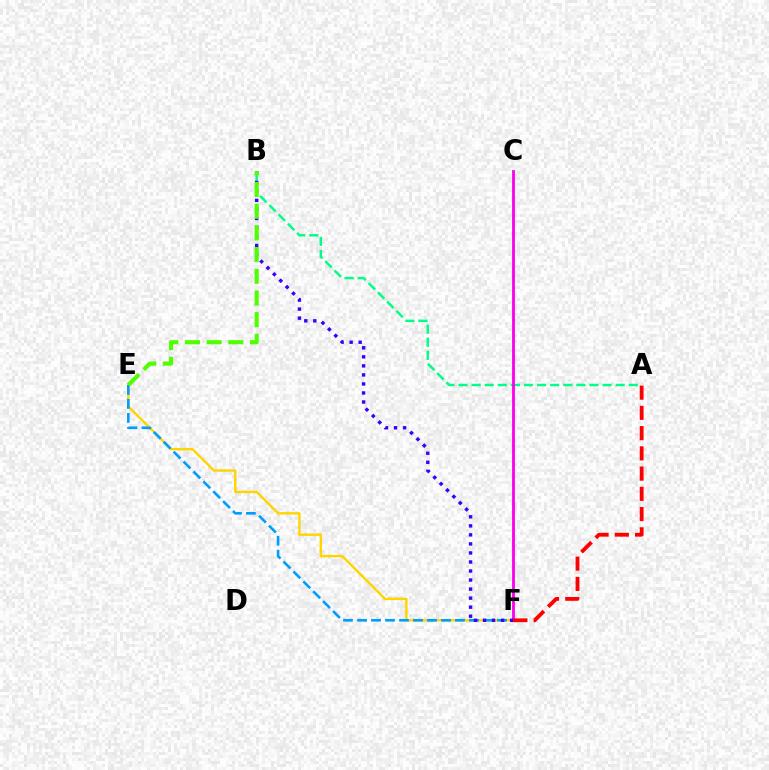{('A', 'B'): [{'color': '#00ff86', 'line_style': 'dashed', 'thickness': 1.78}], ('E', 'F'): [{'color': '#ffd500', 'line_style': 'solid', 'thickness': 1.73}, {'color': '#009eff', 'line_style': 'dashed', 'thickness': 1.9}], ('C', 'F'): [{'color': '#ff00ed', 'line_style': 'solid', 'thickness': 2.04}], ('B', 'F'): [{'color': '#3700ff', 'line_style': 'dotted', 'thickness': 2.45}], ('A', 'F'): [{'color': '#ff0000', 'line_style': 'dashed', 'thickness': 2.75}], ('B', 'E'): [{'color': '#4fff00', 'line_style': 'dashed', 'thickness': 2.95}]}